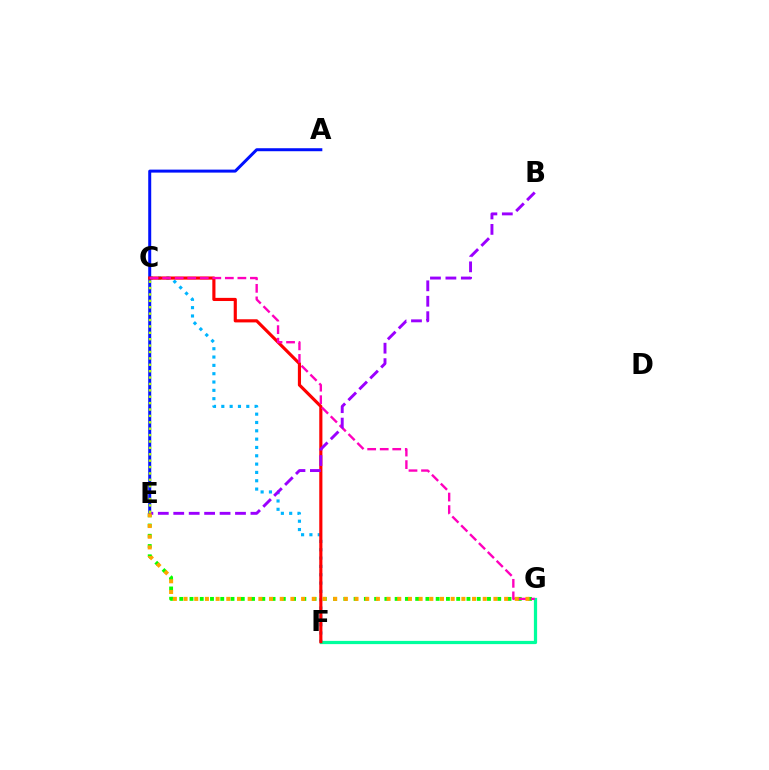{('E', 'G'): [{'color': '#08ff00', 'line_style': 'dotted', 'thickness': 2.79}, {'color': '#ffa500', 'line_style': 'dotted', 'thickness': 2.9}], ('F', 'G'): [{'color': '#00ff9d', 'line_style': 'solid', 'thickness': 2.32}], ('C', 'F'): [{'color': '#00b5ff', 'line_style': 'dotted', 'thickness': 2.26}, {'color': '#ff0000', 'line_style': 'solid', 'thickness': 2.27}], ('A', 'E'): [{'color': '#0010ff', 'line_style': 'solid', 'thickness': 2.15}], ('C', 'G'): [{'color': '#ff00bd', 'line_style': 'dashed', 'thickness': 1.7}], ('B', 'E'): [{'color': '#9b00ff', 'line_style': 'dashed', 'thickness': 2.1}], ('C', 'E'): [{'color': '#b3ff00', 'line_style': 'dotted', 'thickness': 1.74}]}